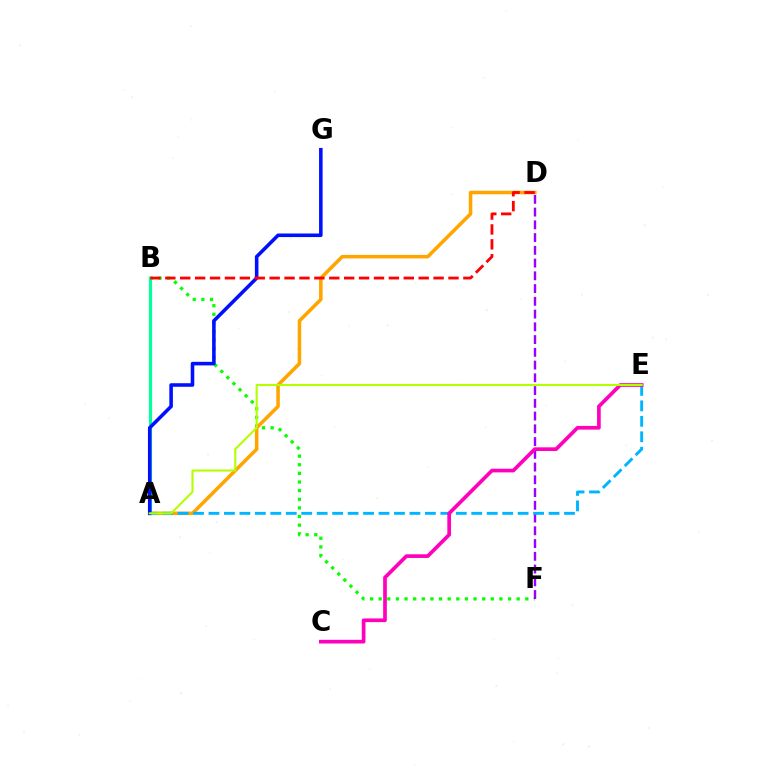{('B', 'F'): [{'color': '#08ff00', 'line_style': 'dotted', 'thickness': 2.34}], ('D', 'F'): [{'color': '#9b00ff', 'line_style': 'dashed', 'thickness': 1.73}], ('A', 'D'): [{'color': '#ffa500', 'line_style': 'solid', 'thickness': 2.56}], ('A', 'E'): [{'color': '#00b5ff', 'line_style': 'dashed', 'thickness': 2.1}, {'color': '#b3ff00', 'line_style': 'solid', 'thickness': 1.51}], ('A', 'B'): [{'color': '#00ff9d', 'line_style': 'solid', 'thickness': 2.28}], ('C', 'E'): [{'color': '#ff00bd', 'line_style': 'solid', 'thickness': 2.65}], ('A', 'G'): [{'color': '#0010ff', 'line_style': 'solid', 'thickness': 2.57}], ('B', 'D'): [{'color': '#ff0000', 'line_style': 'dashed', 'thickness': 2.02}]}